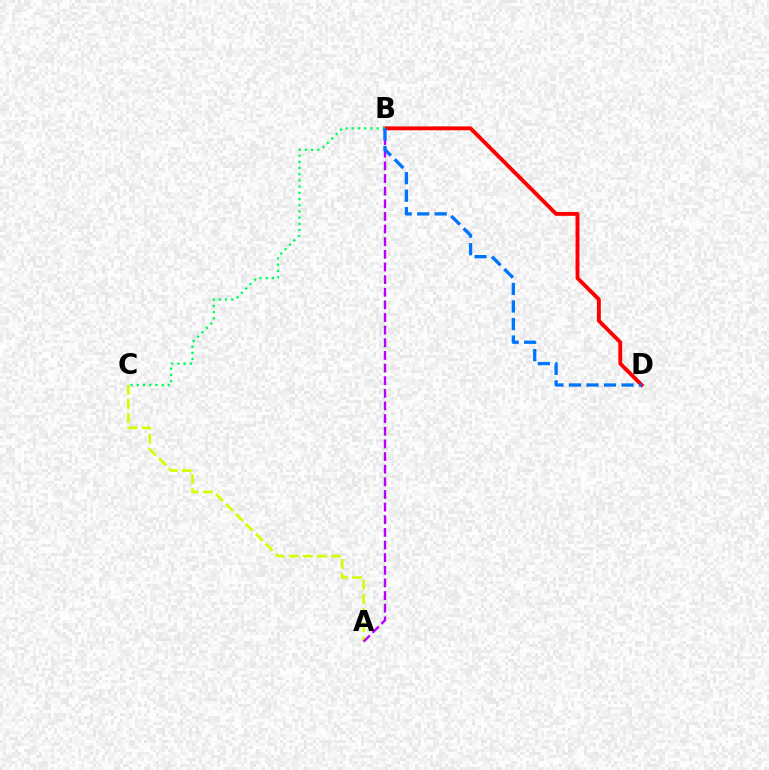{('A', 'C'): [{'color': '#d1ff00', 'line_style': 'dashed', 'thickness': 1.91}], ('B', 'D'): [{'color': '#ff0000', 'line_style': 'solid', 'thickness': 2.79}, {'color': '#0074ff', 'line_style': 'dashed', 'thickness': 2.38}], ('A', 'B'): [{'color': '#b900ff', 'line_style': 'dashed', 'thickness': 1.72}], ('B', 'C'): [{'color': '#00ff5c', 'line_style': 'dotted', 'thickness': 1.68}]}